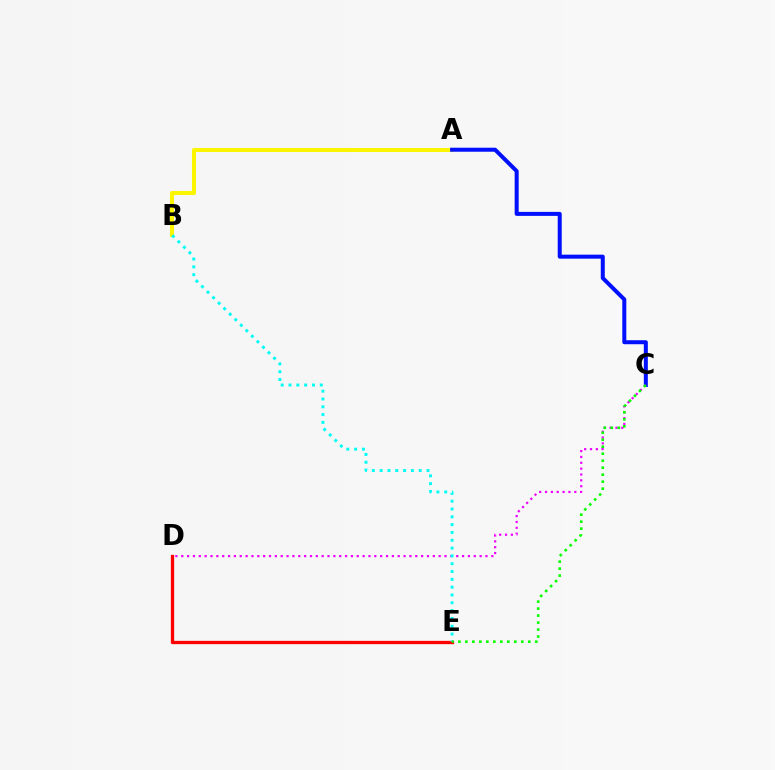{('A', 'B'): [{'color': '#fcf500', 'line_style': 'solid', 'thickness': 2.91}], ('A', 'C'): [{'color': '#0010ff', 'line_style': 'solid', 'thickness': 2.88}], ('C', 'D'): [{'color': '#ee00ff', 'line_style': 'dotted', 'thickness': 1.59}], ('D', 'E'): [{'color': '#ff0000', 'line_style': 'solid', 'thickness': 2.38}], ('B', 'E'): [{'color': '#00fff6', 'line_style': 'dotted', 'thickness': 2.12}], ('C', 'E'): [{'color': '#08ff00', 'line_style': 'dotted', 'thickness': 1.9}]}